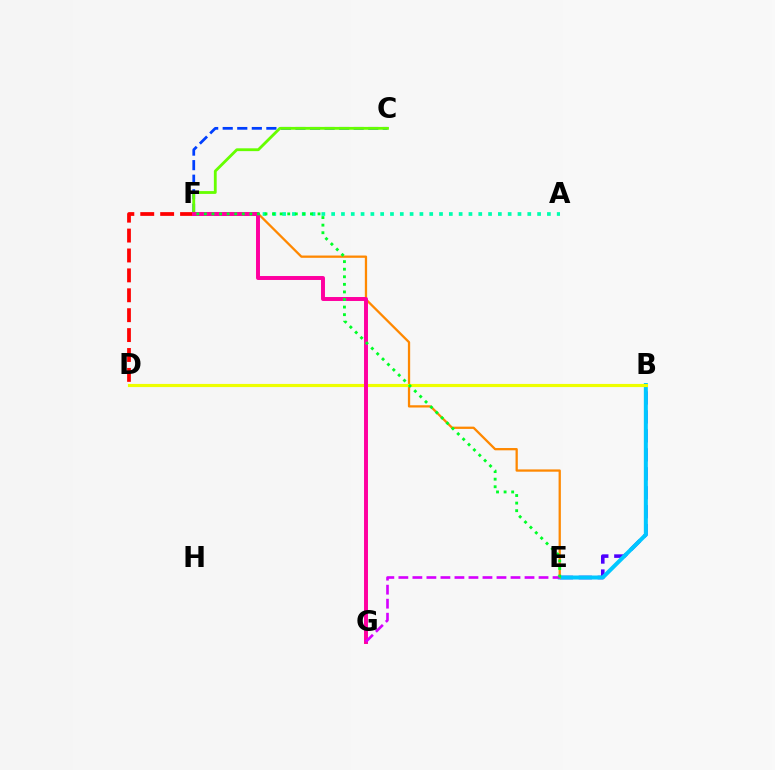{('D', 'F'): [{'color': '#ff0000', 'line_style': 'dashed', 'thickness': 2.7}], ('B', 'E'): [{'color': '#4f00ff', 'line_style': 'dashed', 'thickness': 2.58}, {'color': '#00c7ff', 'line_style': 'solid', 'thickness': 2.88}], ('A', 'F'): [{'color': '#00ffaf', 'line_style': 'dotted', 'thickness': 2.66}], ('C', 'F'): [{'color': '#003fff', 'line_style': 'dashed', 'thickness': 1.98}, {'color': '#66ff00', 'line_style': 'solid', 'thickness': 2.03}], ('E', 'F'): [{'color': '#ff8800', 'line_style': 'solid', 'thickness': 1.64}, {'color': '#00ff27', 'line_style': 'dotted', 'thickness': 2.06}], ('B', 'D'): [{'color': '#eeff00', 'line_style': 'solid', 'thickness': 2.26}], ('F', 'G'): [{'color': '#ff00a0', 'line_style': 'solid', 'thickness': 2.85}], ('E', 'G'): [{'color': '#d600ff', 'line_style': 'dashed', 'thickness': 1.9}]}